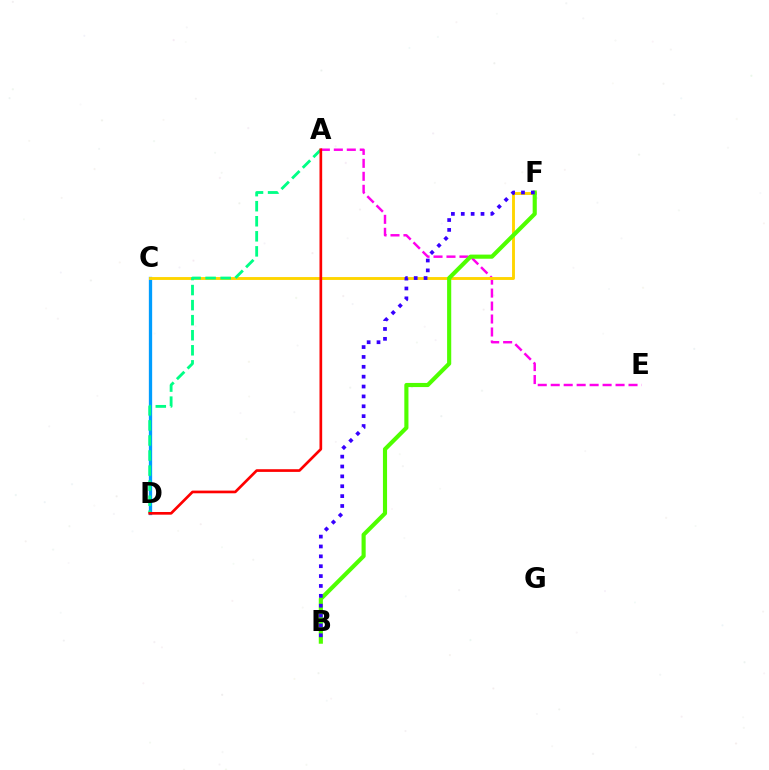{('A', 'E'): [{'color': '#ff00ed', 'line_style': 'dashed', 'thickness': 1.76}], ('C', 'D'): [{'color': '#009eff', 'line_style': 'solid', 'thickness': 2.37}], ('C', 'F'): [{'color': '#ffd500', 'line_style': 'solid', 'thickness': 2.08}], ('B', 'F'): [{'color': '#4fff00', 'line_style': 'solid', 'thickness': 2.97}, {'color': '#3700ff', 'line_style': 'dotted', 'thickness': 2.68}], ('A', 'D'): [{'color': '#00ff86', 'line_style': 'dashed', 'thickness': 2.05}, {'color': '#ff0000', 'line_style': 'solid', 'thickness': 1.93}]}